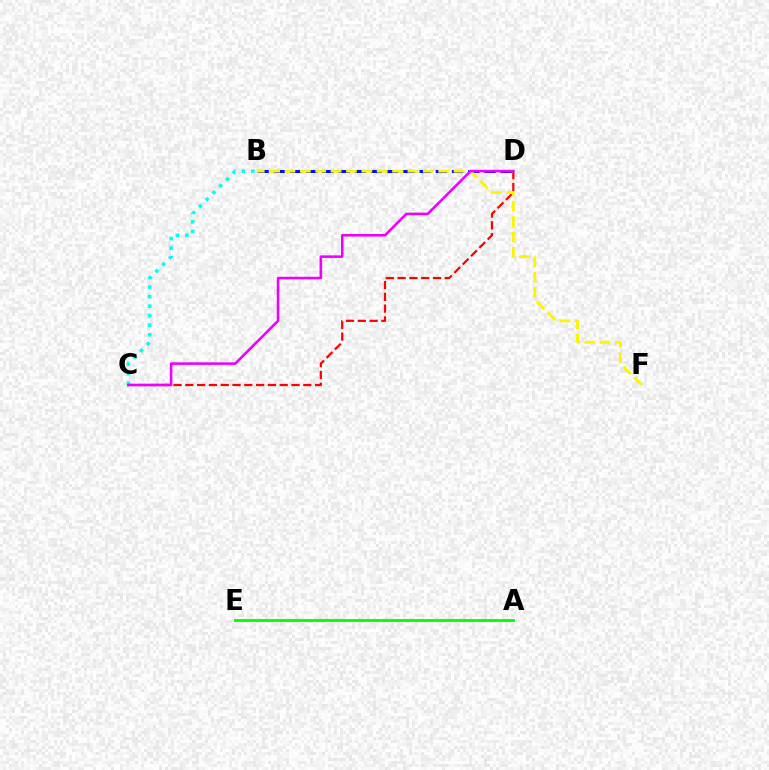{('B', 'D'): [{'color': '#0010ff', 'line_style': 'dashed', 'thickness': 2.2}], ('B', 'C'): [{'color': '#00fff6', 'line_style': 'dotted', 'thickness': 2.59}], ('A', 'E'): [{'color': '#08ff00', 'line_style': 'solid', 'thickness': 2.08}], ('C', 'D'): [{'color': '#ff0000', 'line_style': 'dashed', 'thickness': 1.6}, {'color': '#ee00ff', 'line_style': 'solid', 'thickness': 1.85}], ('B', 'F'): [{'color': '#fcf500', 'line_style': 'dashed', 'thickness': 2.09}]}